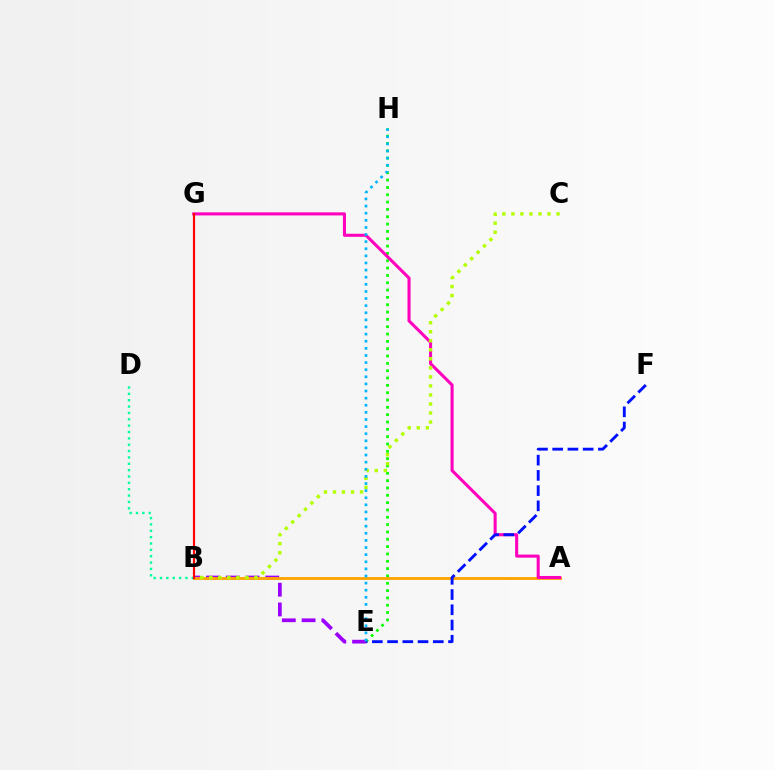{('B', 'E'): [{'color': '#9b00ff', 'line_style': 'dashed', 'thickness': 2.69}], ('E', 'H'): [{'color': '#08ff00', 'line_style': 'dotted', 'thickness': 1.99}, {'color': '#00b5ff', 'line_style': 'dotted', 'thickness': 1.93}], ('A', 'B'): [{'color': '#ffa500', 'line_style': 'solid', 'thickness': 2.06}], ('A', 'G'): [{'color': '#ff00bd', 'line_style': 'solid', 'thickness': 2.21}], ('E', 'F'): [{'color': '#0010ff', 'line_style': 'dashed', 'thickness': 2.07}], ('B', 'C'): [{'color': '#b3ff00', 'line_style': 'dotted', 'thickness': 2.45}], ('B', 'D'): [{'color': '#00ff9d', 'line_style': 'dotted', 'thickness': 1.73}], ('B', 'G'): [{'color': '#ff0000', 'line_style': 'solid', 'thickness': 1.57}]}